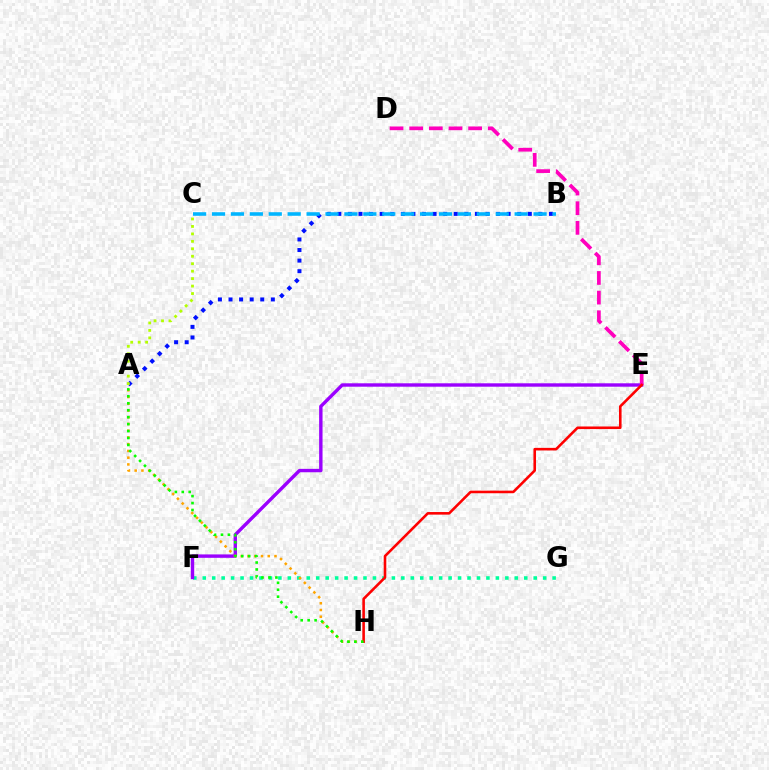{('F', 'G'): [{'color': '#00ff9d', 'line_style': 'dotted', 'thickness': 2.57}], ('E', 'F'): [{'color': '#9b00ff', 'line_style': 'solid', 'thickness': 2.45}], ('A', 'B'): [{'color': '#0010ff', 'line_style': 'dotted', 'thickness': 2.88}], ('A', 'H'): [{'color': '#ffa500', 'line_style': 'dotted', 'thickness': 1.83}, {'color': '#08ff00', 'line_style': 'dotted', 'thickness': 1.89}], ('B', 'C'): [{'color': '#00b5ff', 'line_style': 'dashed', 'thickness': 2.57}], ('D', 'E'): [{'color': '#ff00bd', 'line_style': 'dashed', 'thickness': 2.67}], ('A', 'C'): [{'color': '#b3ff00', 'line_style': 'dotted', 'thickness': 2.03}], ('E', 'H'): [{'color': '#ff0000', 'line_style': 'solid', 'thickness': 1.87}]}